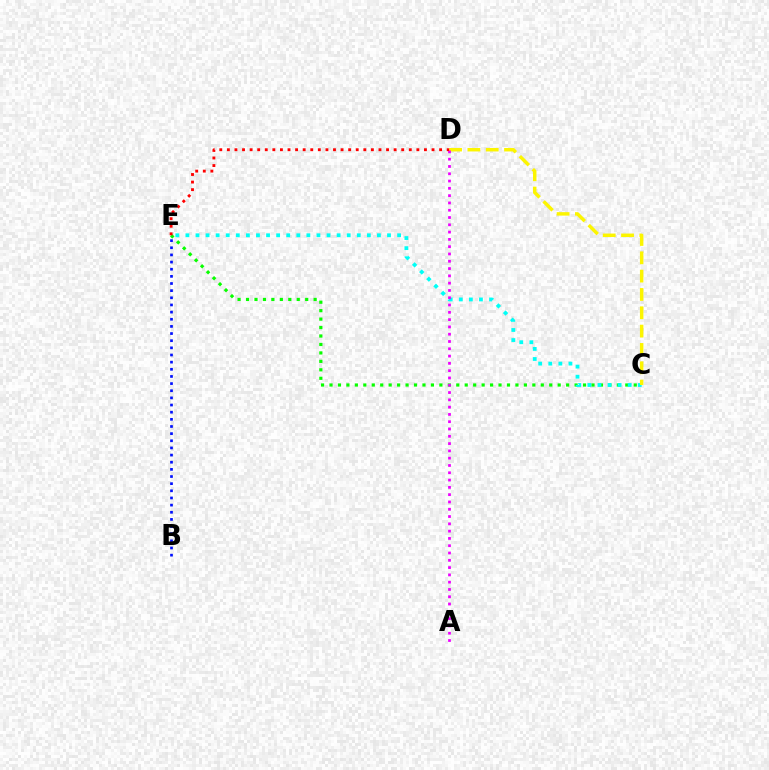{('C', 'E'): [{'color': '#08ff00', 'line_style': 'dotted', 'thickness': 2.3}, {'color': '#00fff6', 'line_style': 'dotted', 'thickness': 2.74}], ('C', 'D'): [{'color': '#fcf500', 'line_style': 'dashed', 'thickness': 2.49}], ('B', 'E'): [{'color': '#0010ff', 'line_style': 'dotted', 'thickness': 1.94}], ('A', 'D'): [{'color': '#ee00ff', 'line_style': 'dotted', 'thickness': 1.98}], ('D', 'E'): [{'color': '#ff0000', 'line_style': 'dotted', 'thickness': 2.06}]}